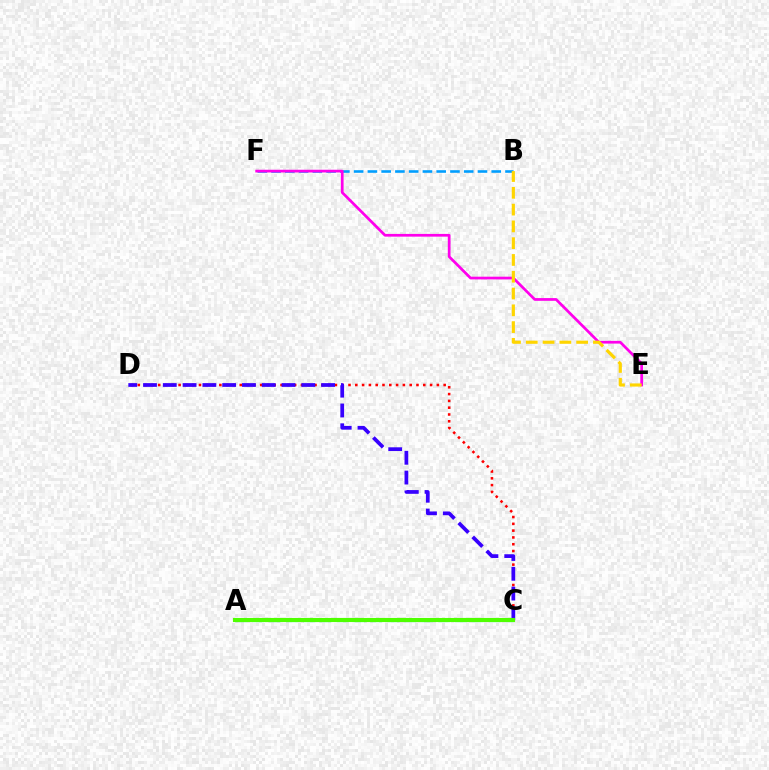{('C', 'D'): [{'color': '#ff0000', 'line_style': 'dotted', 'thickness': 1.85}, {'color': '#3700ff', 'line_style': 'dashed', 'thickness': 2.69}], ('B', 'F'): [{'color': '#009eff', 'line_style': 'dashed', 'thickness': 1.87}], ('A', 'C'): [{'color': '#00ff86', 'line_style': 'dashed', 'thickness': 2.29}, {'color': '#4fff00', 'line_style': 'solid', 'thickness': 2.95}], ('E', 'F'): [{'color': '#ff00ed', 'line_style': 'solid', 'thickness': 1.96}], ('B', 'E'): [{'color': '#ffd500', 'line_style': 'dashed', 'thickness': 2.28}]}